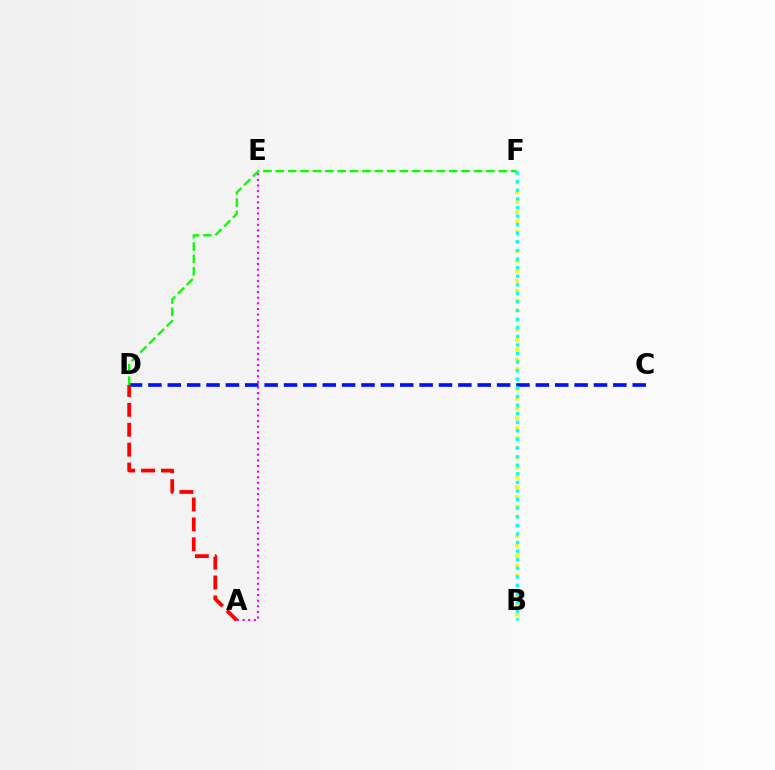{('C', 'D'): [{'color': '#0010ff', 'line_style': 'dashed', 'thickness': 2.63}], ('A', 'E'): [{'color': '#ee00ff', 'line_style': 'dotted', 'thickness': 1.52}], ('A', 'D'): [{'color': '#ff0000', 'line_style': 'dashed', 'thickness': 2.7}], ('B', 'F'): [{'color': '#fcf500', 'line_style': 'dotted', 'thickness': 2.67}, {'color': '#00fff6', 'line_style': 'dotted', 'thickness': 2.33}], ('D', 'F'): [{'color': '#08ff00', 'line_style': 'dashed', 'thickness': 1.68}]}